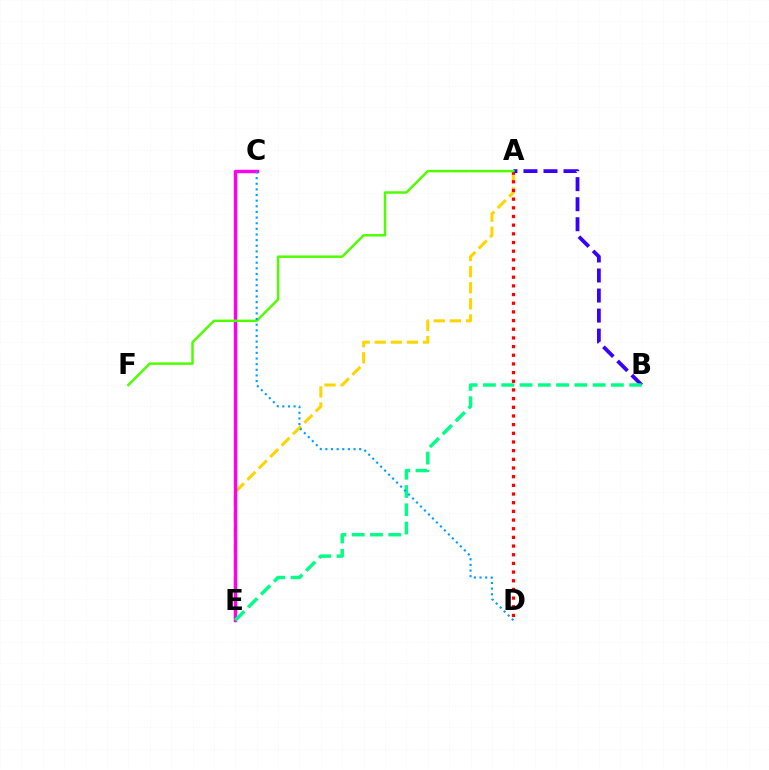{('A', 'E'): [{'color': '#ffd500', 'line_style': 'dashed', 'thickness': 2.19}], ('A', 'D'): [{'color': '#ff0000', 'line_style': 'dotted', 'thickness': 2.36}], ('C', 'E'): [{'color': '#ff00ed', 'line_style': 'solid', 'thickness': 2.46}], ('A', 'B'): [{'color': '#3700ff', 'line_style': 'dashed', 'thickness': 2.72}], ('B', 'E'): [{'color': '#00ff86', 'line_style': 'dashed', 'thickness': 2.48}], ('A', 'F'): [{'color': '#4fff00', 'line_style': 'solid', 'thickness': 1.78}], ('C', 'D'): [{'color': '#009eff', 'line_style': 'dotted', 'thickness': 1.53}]}